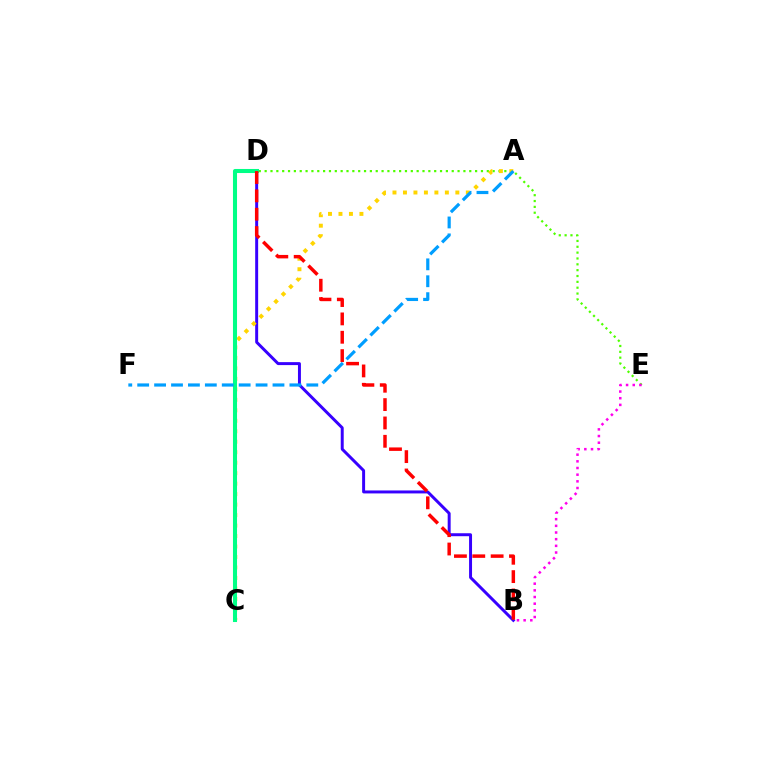{('B', 'D'): [{'color': '#3700ff', 'line_style': 'solid', 'thickness': 2.14}, {'color': '#ff0000', 'line_style': 'dashed', 'thickness': 2.49}], ('D', 'E'): [{'color': '#4fff00', 'line_style': 'dotted', 'thickness': 1.59}], ('A', 'C'): [{'color': '#ffd500', 'line_style': 'dotted', 'thickness': 2.85}], ('C', 'D'): [{'color': '#00ff86', 'line_style': 'solid', 'thickness': 2.93}], ('B', 'E'): [{'color': '#ff00ed', 'line_style': 'dotted', 'thickness': 1.81}], ('A', 'F'): [{'color': '#009eff', 'line_style': 'dashed', 'thickness': 2.3}]}